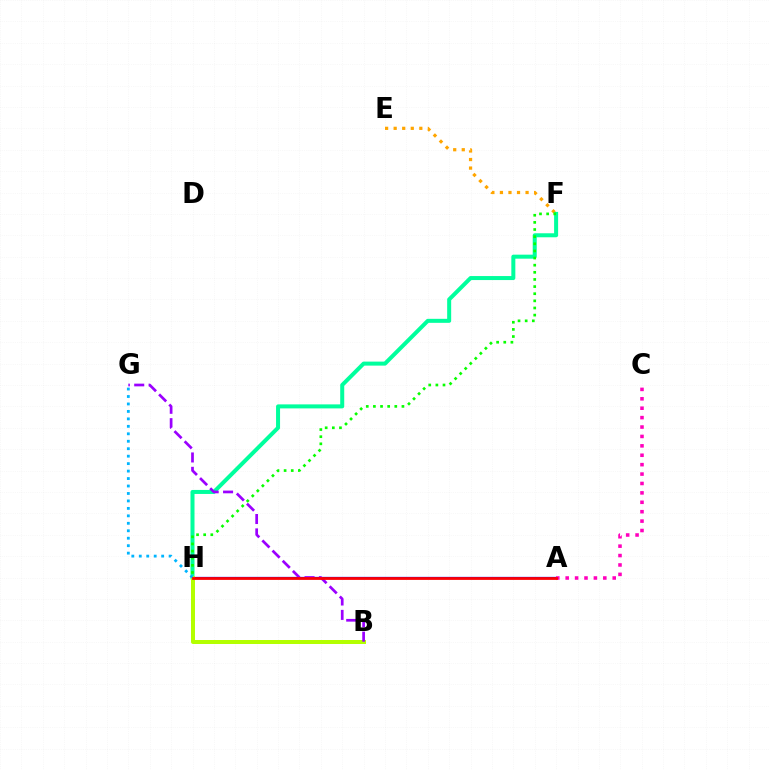{('E', 'F'): [{'color': '#ffa500', 'line_style': 'dotted', 'thickness': 2.32}], ('F', 'H'): [{'color': '#00ff9d', 'line_style': 'solid', 'thickness': 2.89}, {'color': '#08ff00', 'line_style': 'dotted', 'thickness': 1.94}], ('A', 'H'): [{'color': '#0010ff', 'line_style': 'solid', 'thickness': 1.63}, {'color': '#ff0000', 'line_style': 'solid', 'thickness': 1.99}], ('B', 'H'): [{'color': '#b3ff00', 'line_style': 'solid', 'thickness': 2.87}], ('B', 'G'): [{'color': '#9b00ff', 'line_style': 'dashed', 'thickness': 1.95}], ('G', 'H'): [{'color': '#00b5ff', 'line_style': 'dotted', 'thickness': 2.03}], ('A', 'C'): [{'color': '#ff00bd', 'line_style': 'dotted', 'thickness': 2.56}]}